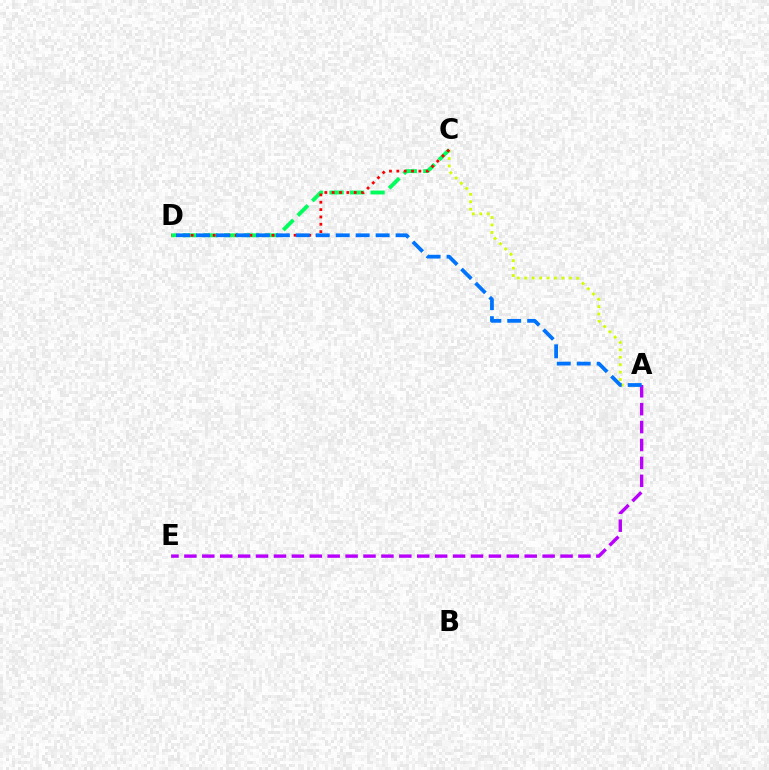{('A', 'C'): [{'color': '#d1ff00', 'line_style': 'dotted', 'thickness': 2.02}], ('C', 'D'): [{'color': '#00ff5c', 'line_style': 'dashed', 'thickness': 2.79}, {'color': '#ff0000', 'line_style': 'dotted', 'thickness': 2.0}], ('A', 'E'): [{'color': '#b900ff', 'line_style': 'dashed', 'thickness': 2.43}], ('A', 'D'): [{'color': '#0074ff', 'line_style': 'dashed', 'thickness': 2.71}]}